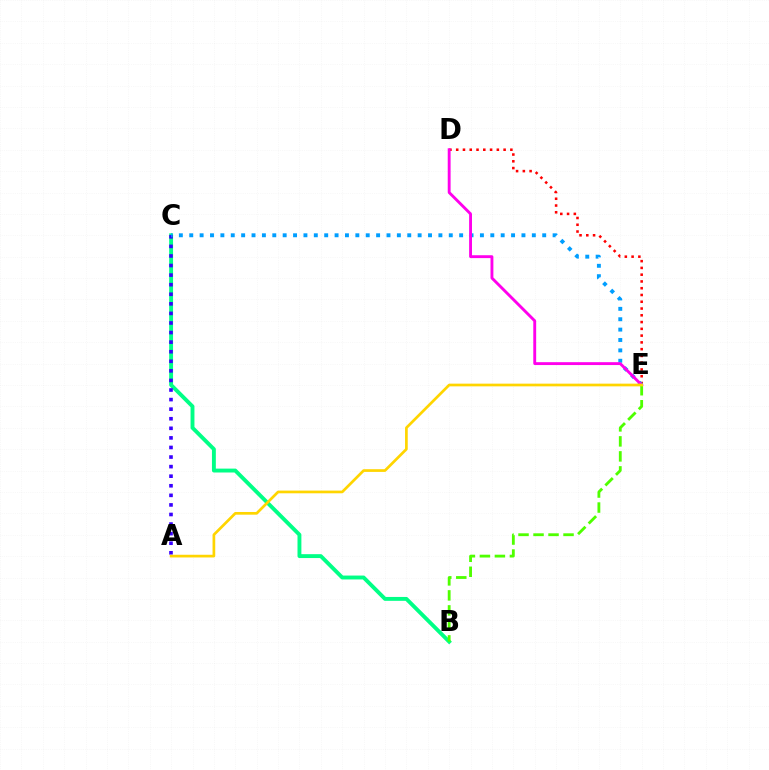{('B', 'C'): [{'color': '#00ff86', 'line_style': 'solid', 'thickness': 2.8}], ('D', 'E'): [{'color': '#ff0000', 'line_style': 'dotted', 'thickness': 1.84}, {'color': '#ff00ed', 'line_style': 'solid', 'thickness': 2.07}], ('A', 'C'): [{'color': '#3700ff', 'line_style': 'dotted', 'thickness': 2.6}], ('C', 'E'): [{'color': '#009eff', 'line_style': 'dotted', 'thickness': 2.82}], ('B', 'E'): [{'color': '#4fff00', 'line_style': 'dashed', 'thickness': 2.04}], ('A', 'E'): [{'color': '#ffd500', 'line_style': 'solid', 'thickness': 1.94}]}